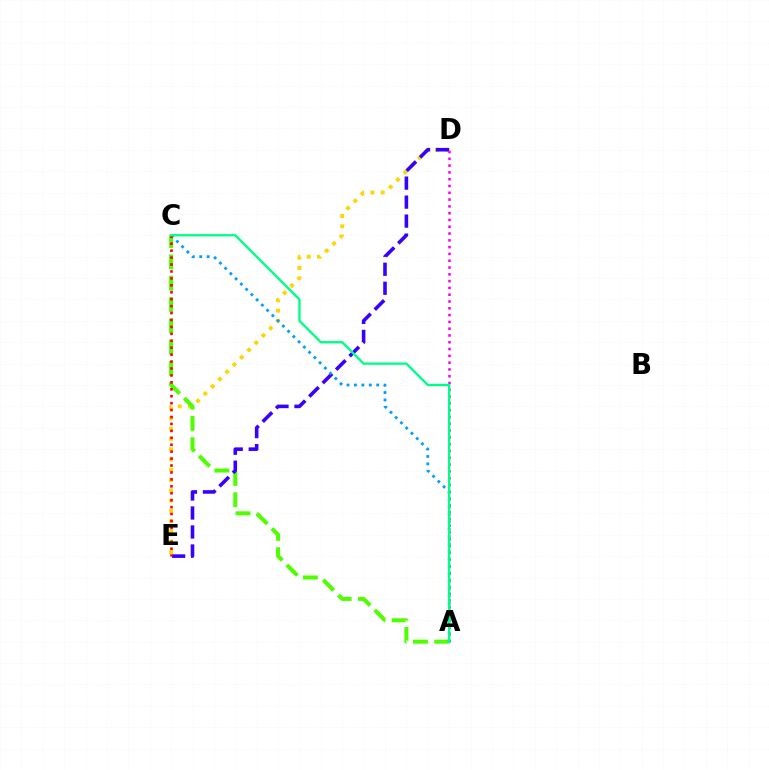{('D', 'E'): [{'color': '#ffd500', 'line_style': 'dotted', 'thickness': 2.79}, {'color': '#3700ff', 'line_style': 'dashed', 'thickness': 2.58}], ('A', 'C'): [{'color': '#4fff00', 'line_style': 'dashed', 'thickness': 2.89}, {'color': '#009eff', 'line_style': 'dotted', 'thickness': 2.02}, {'color': '#00ff86', 'line_style': 'solid', 'thickness': 1.71}], ('A', 'D'): [{'color': '#ff00ed', 'line_style': 'dotted', 'thickness': 1.85}], ('C', 'E'): [{'color': '#ff0000', 'line_style': 'dotted', 'thickness': 1.88}]}